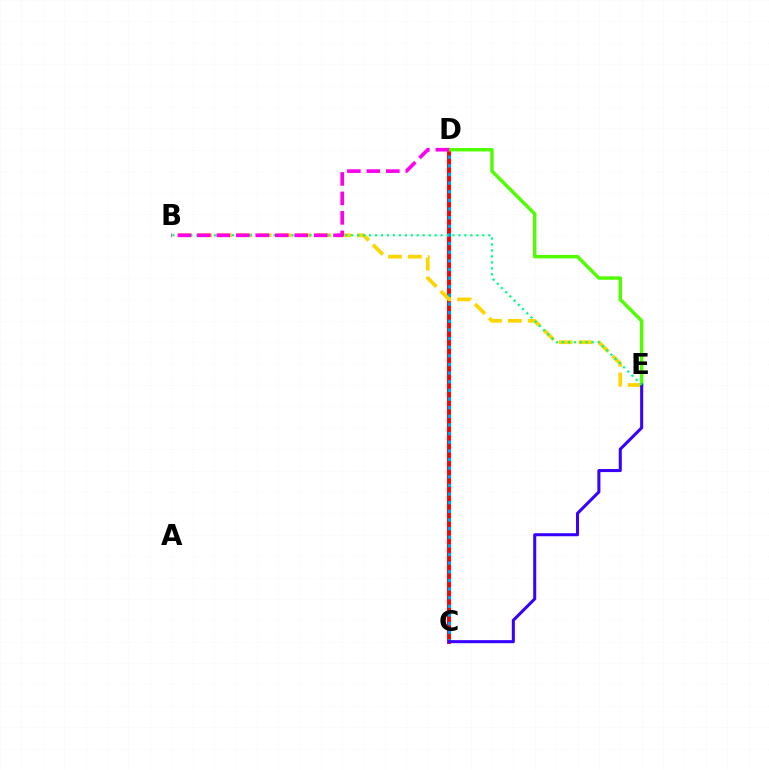{('C', 'D'): [{'color': '#ff0000', 'line_style': 'solid', 'thickness': 2.83}, {'color': '#009eff', 'line_style': 'dotted', 'thickness': 2.35}], ('D', 'E'): [{'color': '#4fff00', 'line_style': 'solid', 'thickness': 2.47}], ('B', 'E'): [{'color': '#ffd500', 'line_style': 'dashed', 'thickness': 2.7}, {'color': '#00ff86', 'line_style': 'dotted', 'thickness': 1.62}], ('C', 'E'): [{'color': '#3700ff', 'line_style': 'solid', 'thickness': 2.19}], ('B', 'D'): [{'color': '#ff00ed', 'line_style': 'dashed', 'thickness': 2.65}]}